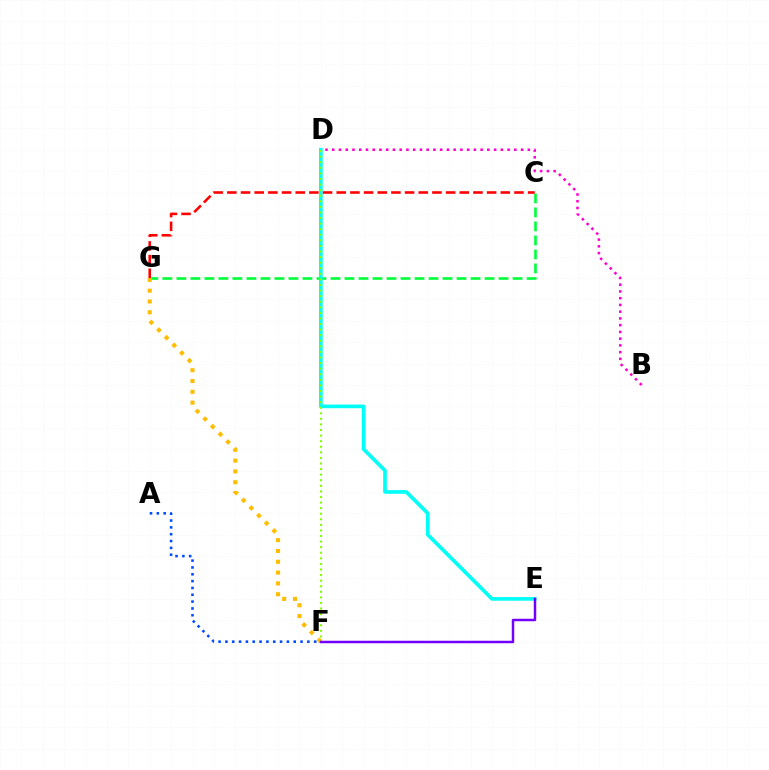{('C', 'G'): [{'color': '#00ff39', 'line_style': 'dashed', 'thickness': 1.9}, {'color': '#ff0000', 'line_style': 'dashed', 'thickness': 1.86}], ('B', 'D'): [{'color': '#ff00cf', 'line_style': 'dotted', 'thickness': 1.83}], ('F', 'G'): [{'color': '#ffbd00', 'line_style': 'dotted', 'thickness': 2.94}], ('D', 'E'): [{'color': '#00fff6', 'line_style': 'solid', 'thickness': 2.63}], ('A', 'F'): [{'color': '#004bff', 'line_style': 'dotted', 'thickness': 1.86}], ('D', 'F'): [{'color': '#84ff00', 'line_style': 'dotted', 'thickness': 1.52}], ('E', 'F'): [{'color': '#7200ff', 'line_style': 'solid', 'thickness': 1.78}]}